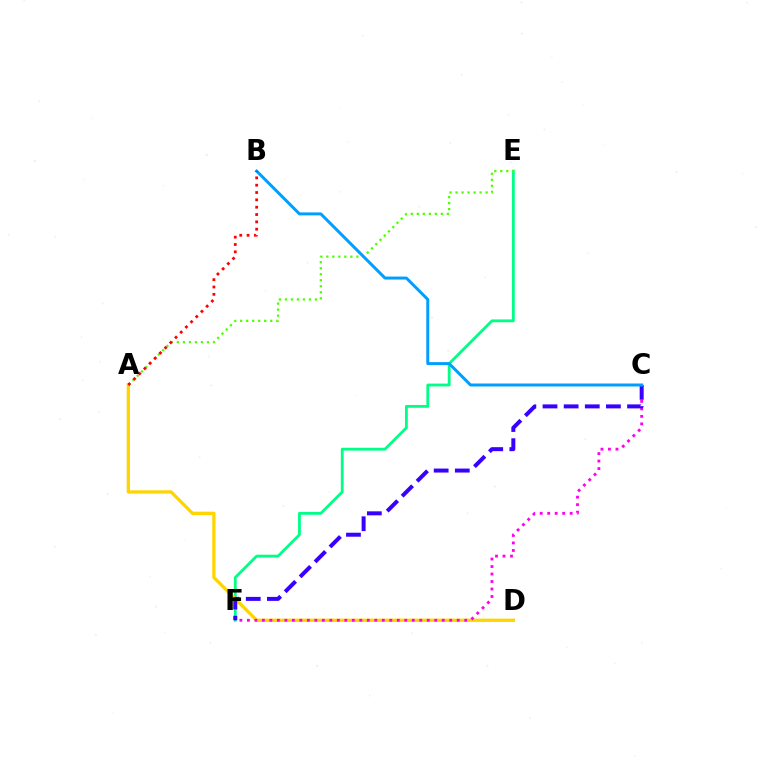{('E', 'F'): [{'color': '#00ff86', 'line_style': 'solid', 'thickness': 2.03}], ('A', 'D'): [{'color': '#ffd500', 'line_style': 'solid', 'thickness': 2.37}], ('C', 'F'): [{'color': '#ff00ed', 'line_style': 'dotted', 'thickness': 2.04}, {'color': '#3700ff', 'line_style': 'dashed', 'thickness': 2.87}], ('A', 'E'): [{'color': '#4fff00', 'line_style': 'dotted', 'thickness': 1.63}], ('B', 'C'): [{'color': '#009eff', 'line_style': 'solid', 'thickness': 2.14}], ('A', 'B'): [{'color': '#ff0000', 'line_style': 'dotted', 'thickness': 1.99}]}